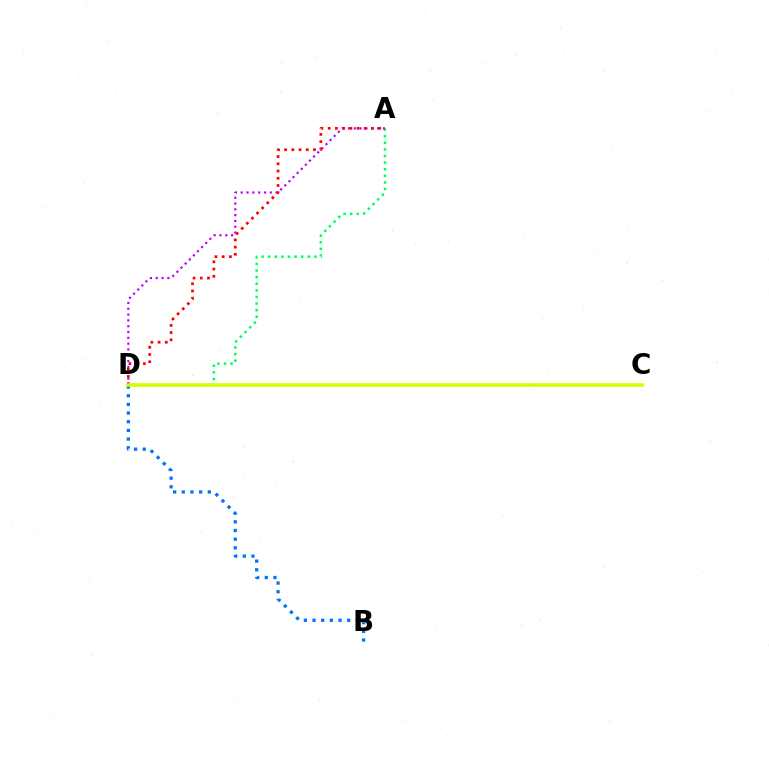{('A', 'D'): [{'color': '#00ff5c', 'line_style': 'dotted', 'thickness': 1.79}, {'color': '#b900ff', 'line_style': 'dotted', 'thickness': 1.58}, {'color': '#ff0000', 'line_style': 'dotted', 'thickness': 1.96}], ('B', 'D'): [{'color': '#0074ff', 'line_style': 'dotted', 'thickness': 2.35}], ('C', 'D'): [{'color': '#d1ff00', 'line_style': 'solid', 'thickness': 2.57}]}